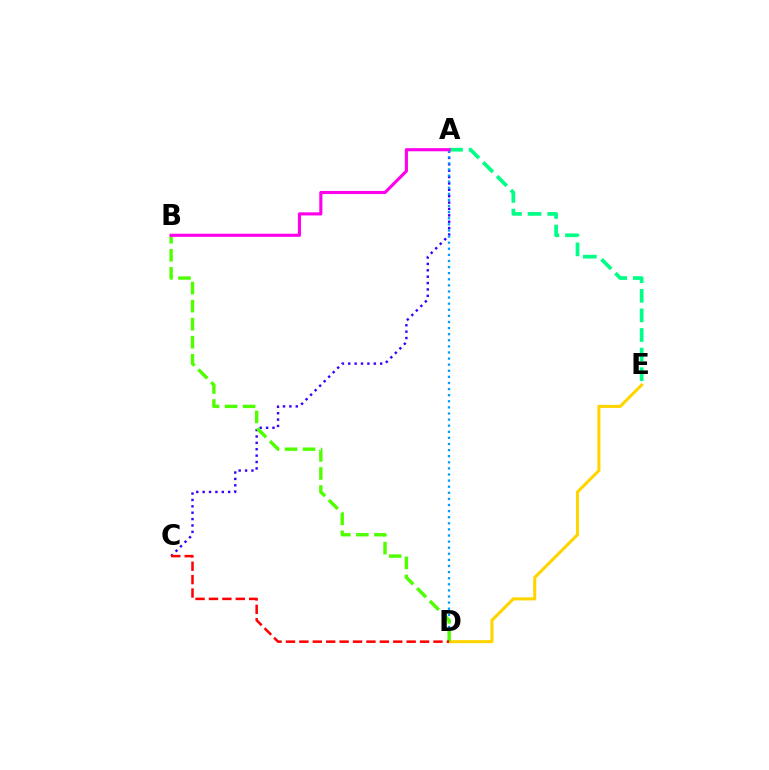{('A', 'C'): [{'color': '#3700ff', 'line_style': 'dotted', 'thickness': 1.73}], ('D', 'E'): [{'color': '#ffd500', 'line_style': 'solid', 'thickness': 2.21}], ('A', 'D'): [{'color': '#009eff', 'line_style': 'dotted', 'thickness': 1.66}], ('B', 'D'): [{'color': '#4fff00', 'line_style': 'dashed', 'thickness': 2.45}], ('A', 'E'): [{'color': '#00ff86', 'line_style': 'dashed', 'thickness': 2.66}], ('C', 'D'): [{'color': '#ff0000', 'line_style': 'dashed', 'thickness': 1.82}], ('A', 'B'): [{'color': '#ff00ed', 'line_style': 'solid', 'thickness': 2.25}]}